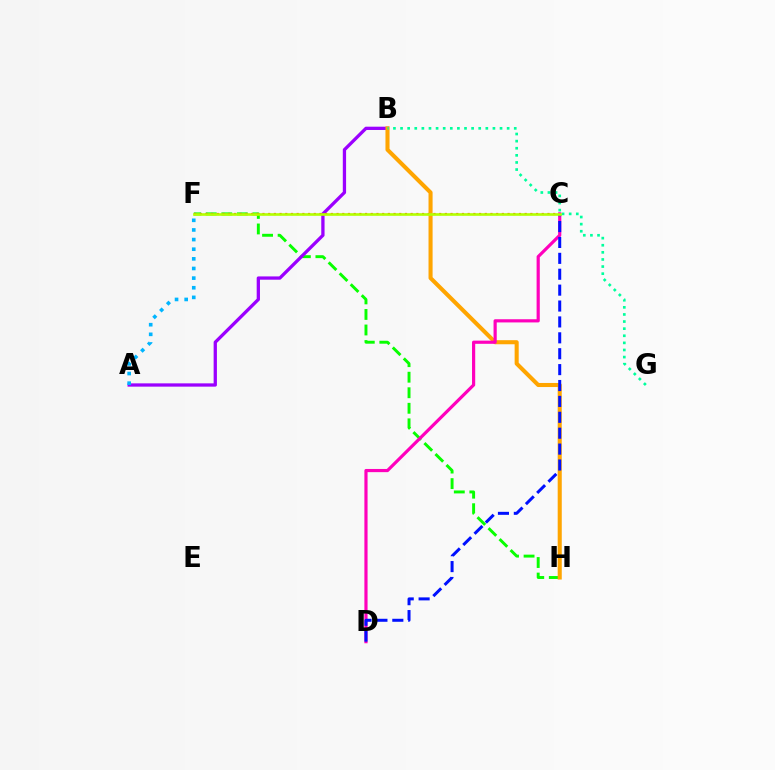{('F', 'H'): [{'color': '#08ff00', 'line_style': 'dashed', 'thickness': 2.11}], ('A', 'B'): [{'color': '#9b00ff', 'line_style': 'solid', 'thickness': 2.37}], ('C', 'F'): [{'color': '#ff0000', 'line_style': 'dotted', 'thickness': 1.55}, {'color': '#b3ff00', 'line_style': 'solid', 'thickness': 1.89}], ('B', 'H'): [{'color': '#ffa500', 'line_style': 'solid', 'thickness': 2.93}], ('C', 'D'): [{'color': '#ff00bd', 'line_style': 'solid', 'thickness': 2.29}, {'color': '#0010ff', 'line_style': 'dashed', 'thickness': 2.16}], ('A', 'F'): [{'color': '#00b5ff', 'line_style': 'dotted', 'thickness': 2.62}], ('B', 'G'): [{'color': '#00ff9d', 'line_style': 'dotted', 'thickness': 1.93}]}